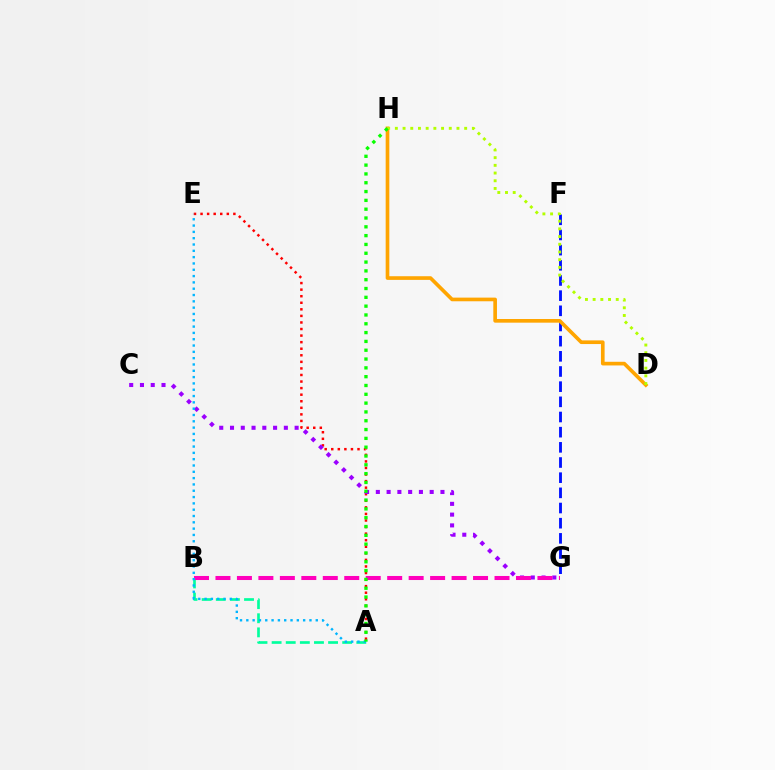{('A', 'E'): [{'color': '#ff0000', 'line_style': 'dotted', 'thickness': 1.78}, {'color': '#00b5ff', 'line_style': 'dotted', 'thickness': 1.72}], ('F', 'G'): [{'color': '#0010ff', 'line_style': 'dashed', 'thickness': 2.06}], ('A', 'B'): [{'color': '#00ff9d', 'line_style': 'dashed', 'thickness': 1.92}], ('C', 'G'): [{'color': '#9b00ff', 'line_style': 'dotted', 'thickness': 2.93}], ('D', 'H'): [{'color': '#ffa500', 'line_style': 'solid', 'thickness': 2.64}, {'color': '#b3ff00', 'line_style': 'dotted', 'thickness': 2.09}], ('B', 'G'): [{'color': '#ff00bd', 'line_style': 'dashed', 'thickness': 2.92}], ('A', 'H'): [{'color': '#08ff00', 'line_style': 'dotted', 'thickness': 2.39}]}